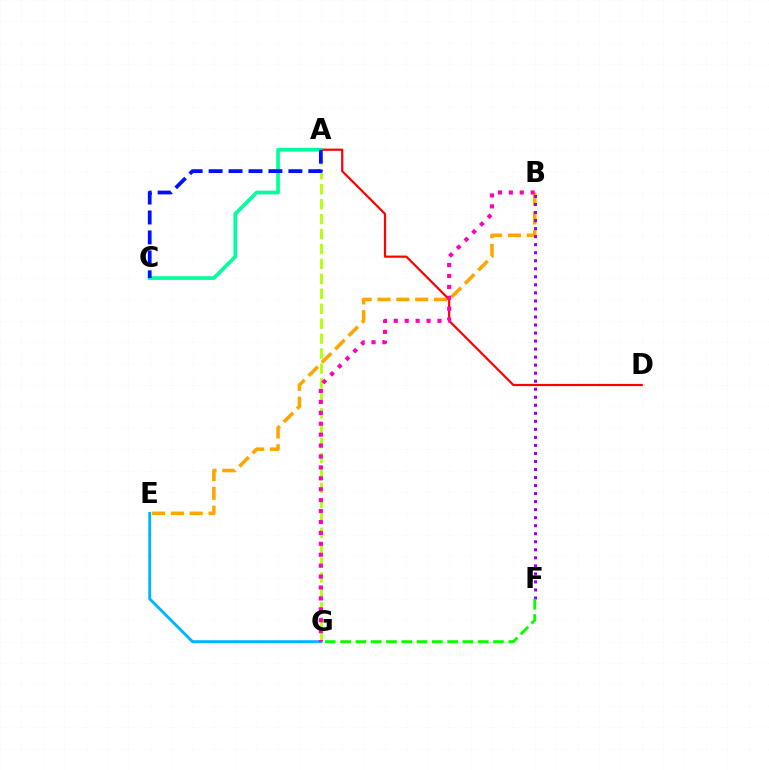{('B', 'E'): [{'color': '#ffa500', 'line_style': 'dashed', 'thickness': 2.56}], ('A', 'G'): [{'color': '#b3ff00', 'line_style': 'dashed', 'thickness': 2.03}], ('E', 'G'): [{'color': '#00b5ff', 'line_style': 'solid', 'thickness': 2.08}], ('A', 'D'): [{'color': '#ff0000', 'line_style': 'solid', 'thickness': 1.58}], ('A', 'C'): [{'color': '#00ff9d', 'line_style': 'solid', 'thickness': 2.66}, {'color': '#0010ff', 'line_style': 'dashed', 'thickness': 2.71}], ('B', 'G'): [{'color': '#ff00bd', 'line_style': 'dotted', 'thickness': 2.97}], ('B', 'F'): [{'color': '#9b00ff', 'line_style': 'dotted', 'thickness': 2.18}], ('F', 'G'): [{'color': '#08ff00', 'line_style': 'dashed', 'thickness': 2.08}]}